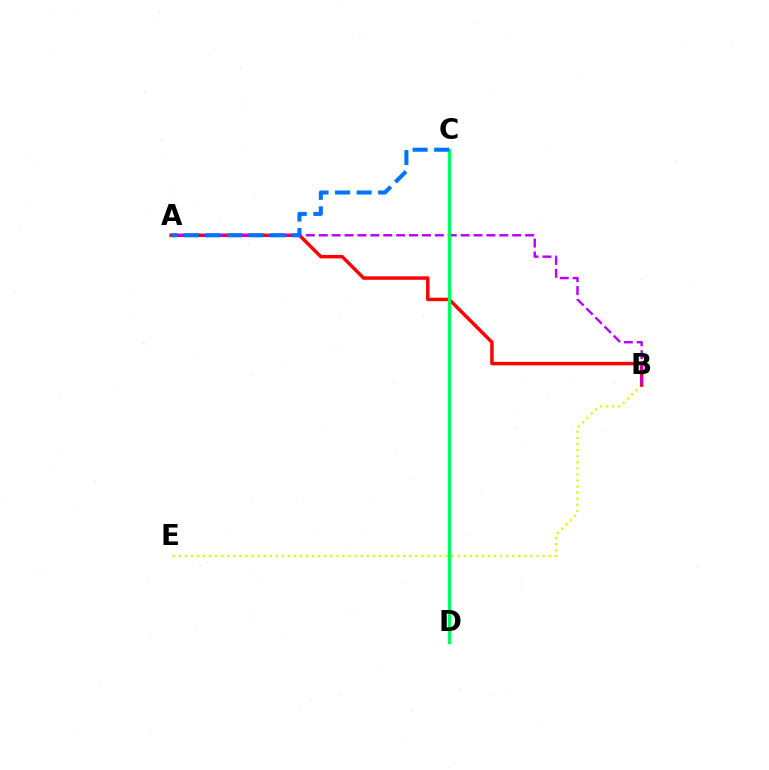{('B', 'E'): [{'color': '#d1ff00', 'line_style': 'dotted', 'thickness': 1.65}], ('A', 'B'): [{'color': '#ff0000', 'line_style': 'solid', 'thickness': 2.5}, {'color': '#b900ff', 'line_style': 'dashed', 'thickness': 1.75}], ('C', 'D'): [{'color': '#00ff5c', 'line_style': 'solid', 'thickness': 2.43}], ('A', 'C'): [{'color': '#0074ff', 'line_style': 'dashed', 'thickness': 2.93}]}